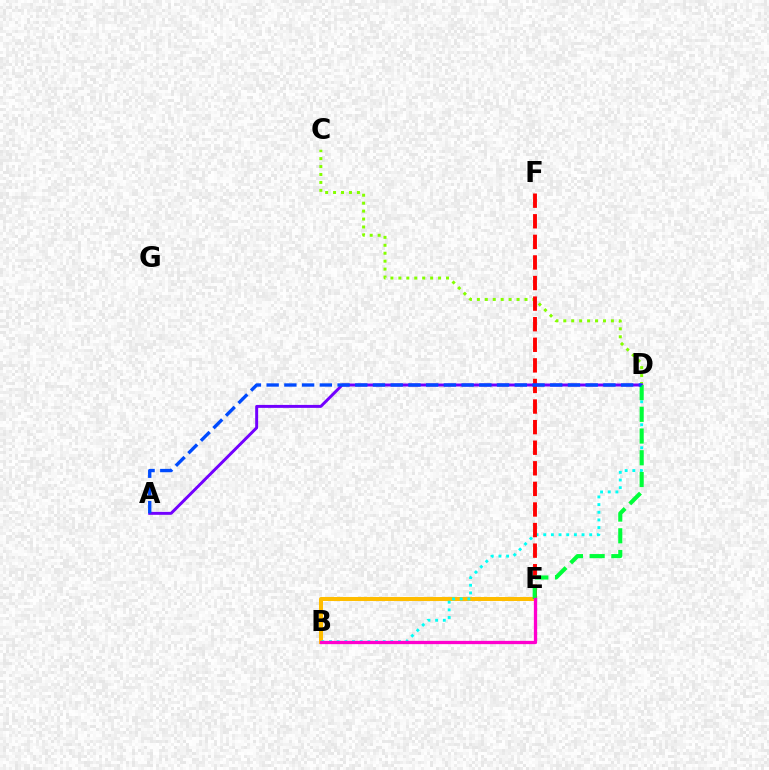{('B', 'E'): [{'color': '#ffbd00', 'line_style': 'solid', 'thickness': 2.9}, {'color': '#ff00cf', 'line_style': 'solid', 'thickness': 2.36}], ('B', 'D'): [{'color': '#00fff6', 'line_style': 'dotted', 'thickness': 2.08}], ('C', 'D'): [{'color': '#84ff00', 'line_style': 'dotted', 'thickness': 2.16}], ('E', 'F'): [{'color': '#ff0000', 'line_style': 'dashed', 'thickness': 2.8}], ('A', 'D'): [{'color': '#7200ff', 'line_style': 'solid', 'thickness': 2.14}, {'color': '#004bff', 'line_style': 'dashed', 'thickness': 2.41}], ('D', 'E'): [{'color': '#00ff39', 'line_style': 'dashed', 'thickness': 2.95}]}